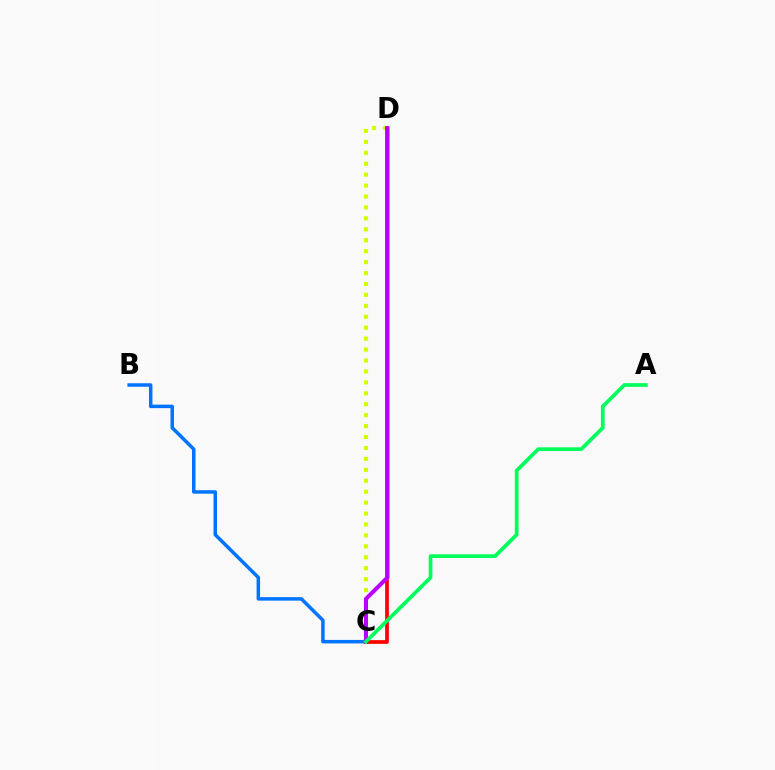{('C', 'D'): [{'color': '#d1ff00', 'line_style': 'dotted', 'thickness': 2.97}, {'color': '#ff0000', 'line_style': 'solid', 'thickness': 2.68}, {'color': '#b900ff', 'line_style': 'solid', 'thickness': 2.93}], ('B', 'C'): [{'color': '#0074ff', 'line_style': 'solid', 'thickness': 2.51}], ('A', 'C'): [{'color': '#00ff5c', 'line_style': 'solid', 'thickness': 2.69}]}